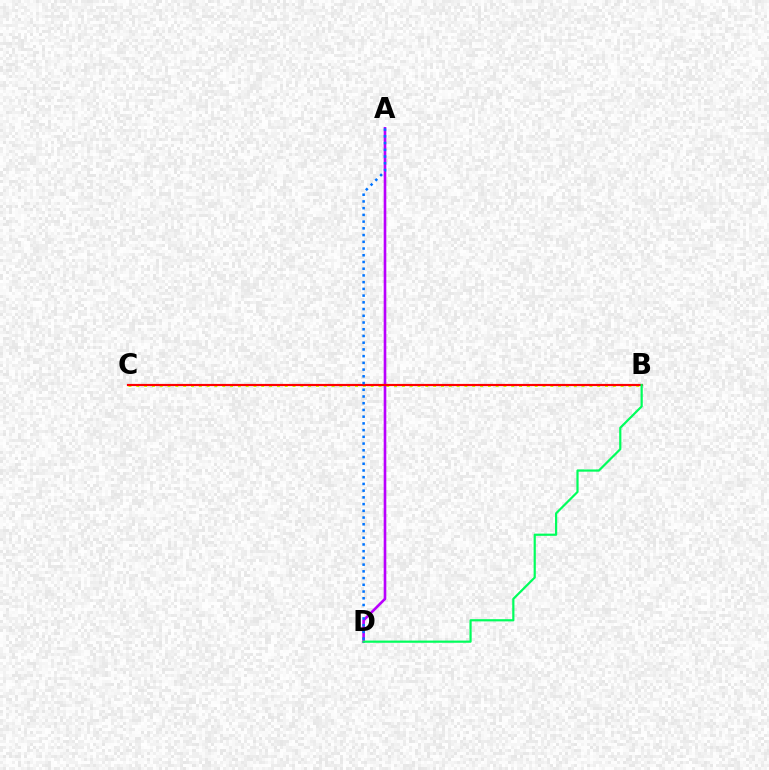{('B', 'C'): [{'color': '#d1ff00', 'line_style': 'dotted', 'thickness': 2.12}, {'color': '#ff0000', 'line_style': 'solid', 'thickness': 1.57}], ('A', 'D'): [{'color': '#b900ff', 'line_style': 'solid', 'thickness': 1.89}, {'color': '#0074ff', 'line_style': 'dotted', 'thickness': 1.83}], ('B', 'D'): [{'color': '#00ff5c', 'line_style': 'solid', 'thickness': 1.59}]}